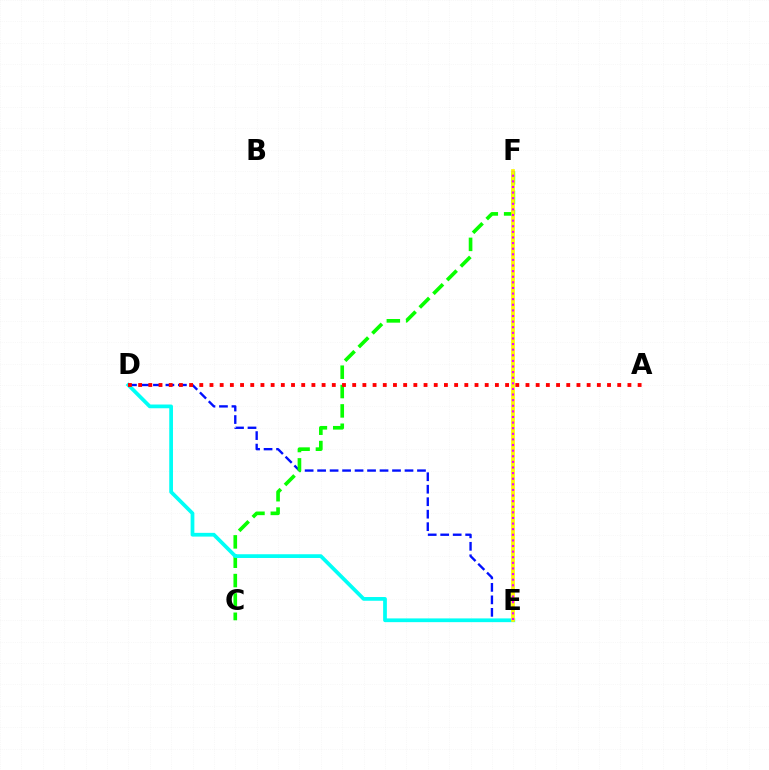{('D', 'E'): [{'color': '#0010ff', 'line_style': 'dashed', 'thickness': 1.7}, {'color': '#00fff6', 'line_style': 'solid', 'thickness': 2.69}], ('C', 'F'): [{'color': '#08ff00', 'line_style': 'dashed', 'thickness': 2.63}], ('E', 'F'): [{'color': '#fcf500', 'line_style': 'solid', 'thickness': 2.65}, {'color': '#ee00ff', 'line_style': 'dotted', 'thickness': 1.52}], ('A', 'D'): [{'color': '#ff0000', 'line_style': 'dotted', 'thickness': 2.77}]}